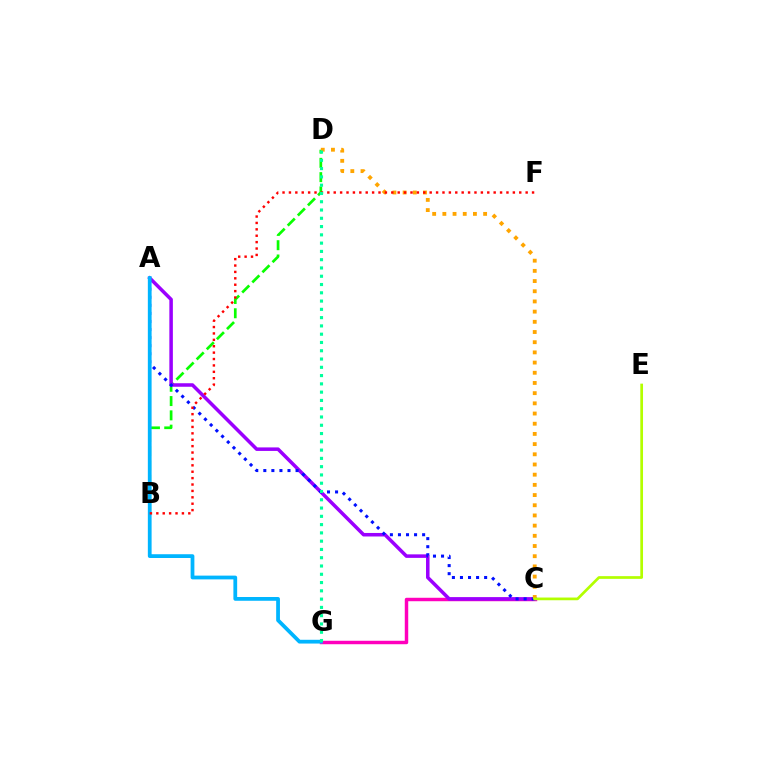{('B', 'D'): [{'color': '#08ff00', 'line_style': 'dashed', 'thickness': 1.94}], ('C', 'G'): [{'color': '#ff00bd', 'line_style': 'solid', 'thickness': 2.49}], ('A', 'C'): [{'color': '#9b00ff', 'line_style': 'solid', 'thickness': 2.54}, {'color': '#0010ff', 'line_style': 'dotted', 'thickness': 2.19}], ('C', 'D'): [{'color': '#ffa500', 'line_style': 'dotted', 'thickness': 2.77}], ('A', 'G'): [{'color': '#00b5ff', 'line_style': 'solid', 'thickness': 2.71}], ('B', 'F'): [{'color': '#ff0000', 'line_style': 'dotted', 'thickness': 1.74}], ('C', 'E'): [{'color': '#b3ff00', 'line_style': 'solid', 'thickness': 1.95}], ('D', 'G'): [{'color': '#00ff9d', 'line_style': 'dotted', 'thickness': 2.25}]}